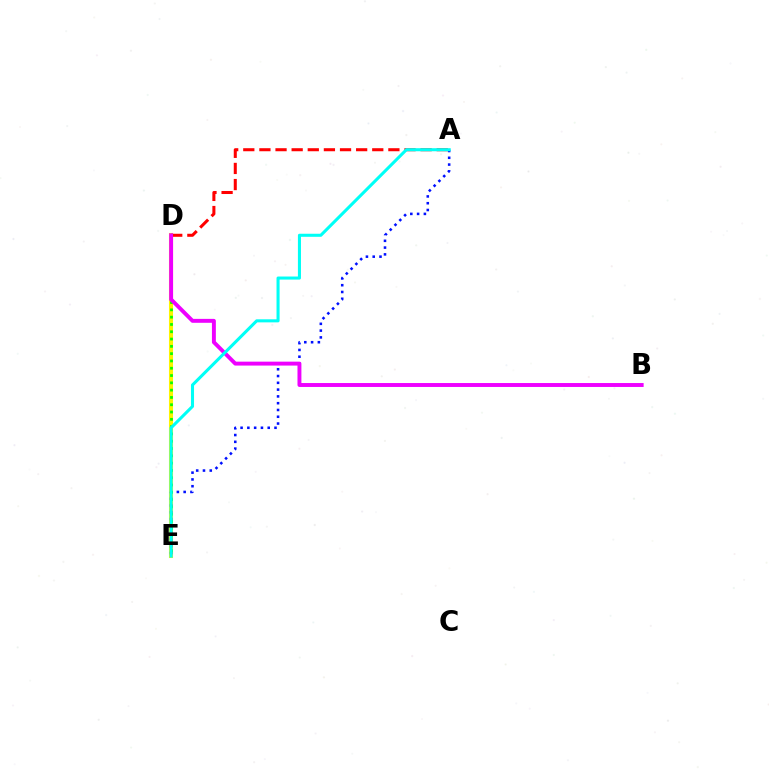{('D', 'E'): [{'color': '#fcf500', 'line_style': 'solid', 'thickness': 2.92}, {'color': '#08ff00', 'line_style': 'dotted', 'thickness': 1.98}], ('A', 'E'): [{'color': '#0010ff', 'line_style': 'dotted', 'thickness': 1.84}, {'color': '#00fff6', 'line_style': 'solid', 'thickness': 2.21}], ('A', 'D'): [{'color': '#ff0000', 'line_style': 'dashed', 'thickness': 2.19}], ('B', 'D'): [{'color': '#ee00ff', 'line_style': 'solid', 'thickness': 2.82}]}